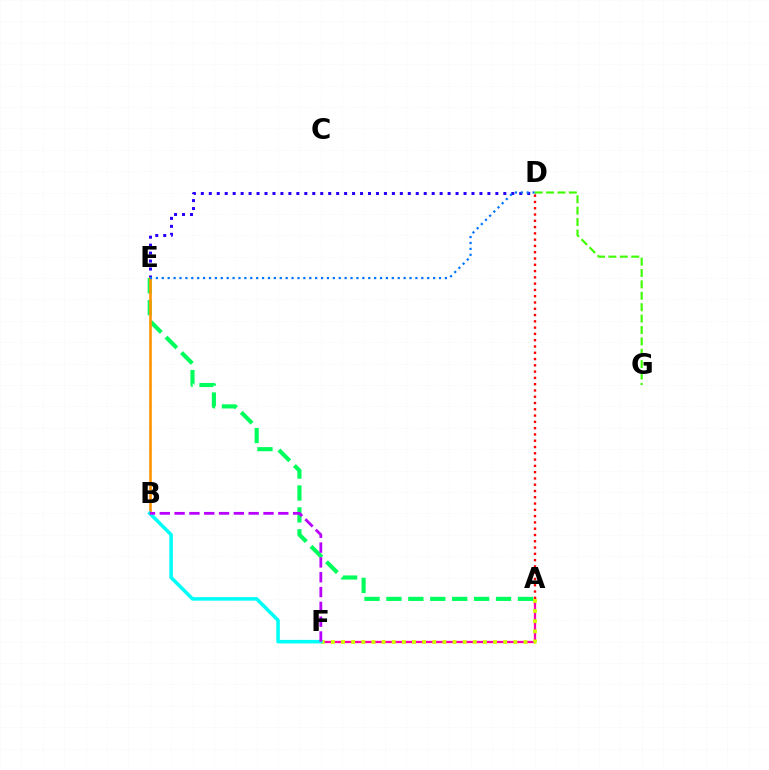{('A', 'F'): [{'color': '#ff00ac', 'line_style': 'solid', 'thickness': 1.64}, {'color': '#d1ff00', 'line_style': 'dotted', 'thickness': 2.75}], ('D', 'E'): [{'color': '#2500ff', 'line_style': 'dotted', 'thickness': 2.16}, {'color': '#0074ff', 'line_style': 'dotted', 'thickness': 1.6}], ('A', 'E'): [{'color': '#00ff5c', 'line_style': 'dashed', 'thickness': 2.98}], ('B', 'E'): [{'color': '#ff9400', 'line_style': 'solid', 'thickness': 1.89}], ('B', 'F'): [{'color': '#00fff6', 'line_style': 'solid', 'thickness': 2.55}, {'color': '#b900ff', 'line_style': 'dashed', 'thickness': 2.01}], ('A', 'D'): [{'color': '#ff0000', 'line_style': 'dotted', 'thickness': 1.71}], ('D', 'G'): [{'color': '#3dff00', 'line_style': 'dashed', 'thickness': 1.55}]}